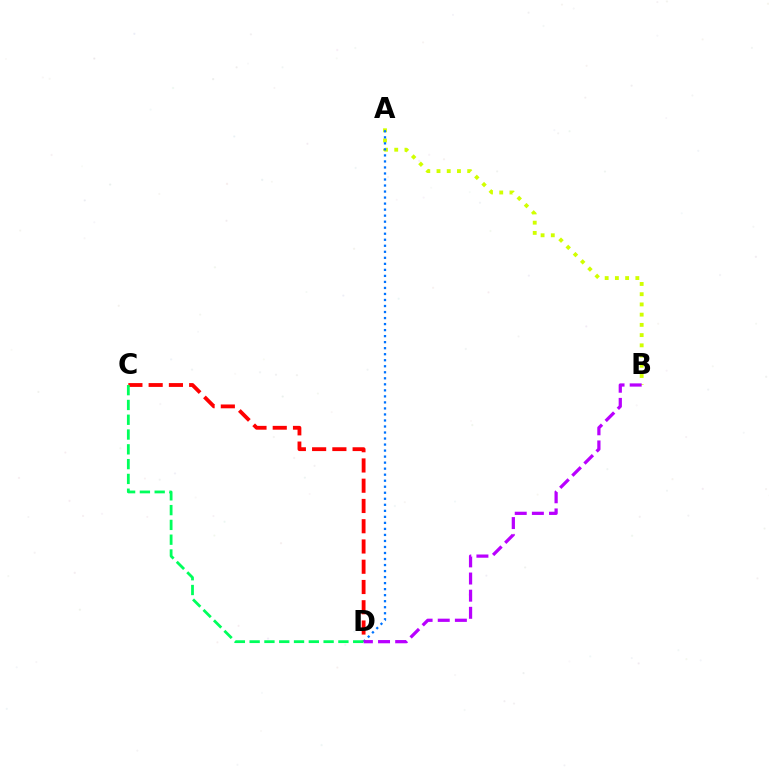{('C', 'D'): [{'color': '#ff0000', 'line_style': 'dashed', 'thickness': 2.75}, {'color': '#00ff5c', 'line_style': 'dashed', 'thickness': 2.01}], ('A', 'B'): [{'color': '#d1ff00', 'line_style': 'dotted', 'thickness': 2.78}], ('A', 'D'): [{'color': '#0074ff', 'line_style': 'dotted', 'thickness': 1.64}], ('B', 'D'): [{'color': '#b900ff', 'line_style': 'dashed', 'thickness': 2.33}]}